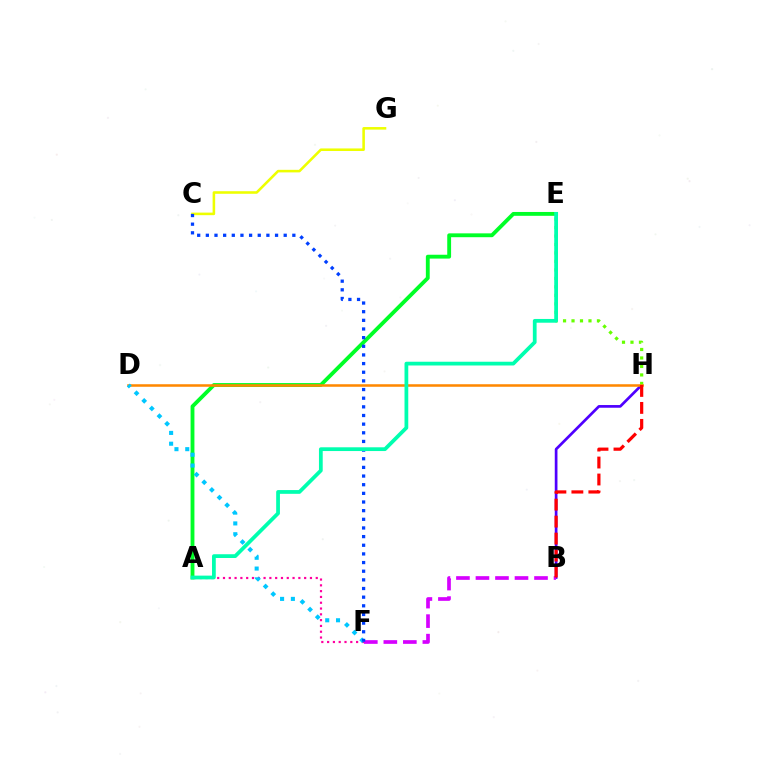{('A', 'E'): [{'color': '#00ff27', 'line_style': 'solid', 'thickness': 2.77}, {'color': '#00ffaf', 'line_style': 'solid', 'thickness': 2.7}], ('B', 'H'): [{'color': '#4f00ff', 'line_style': 'solid', 'thickness': 1.95}, {'color': '#ff0000', 'line_style': 'dashed', 'thickness': 2.31}], ('E', 'H'): [{'color': '#66ff00', 'line_style': 'dotted', 'thickness': 2.3}], ('D', 'H'): [{'color': '#ff8800', 'line_style': 'solid', 'thickness': 1.83}], ('A', 'F'): [{'color': '#ff00a0', 'line_style': 'dotted', 'thickness': 1.58}], ('C', 'G'): [{'color': '#eeff00', 'line_style': 'solid', 'thickness': 1.85}], ('D', 'F'): [{'color': '#00c7ff', 'line_style': 'dotted', 'thickness': 2.93}], ('B', 'F'): [{'color': '#d600ff', 'line_style': 'dashed', 'thickness': 2.65}], ('C', 'F'): [{'color': '#003fff', 'line_style': 'dotted', 'thickness': 2.35}]}